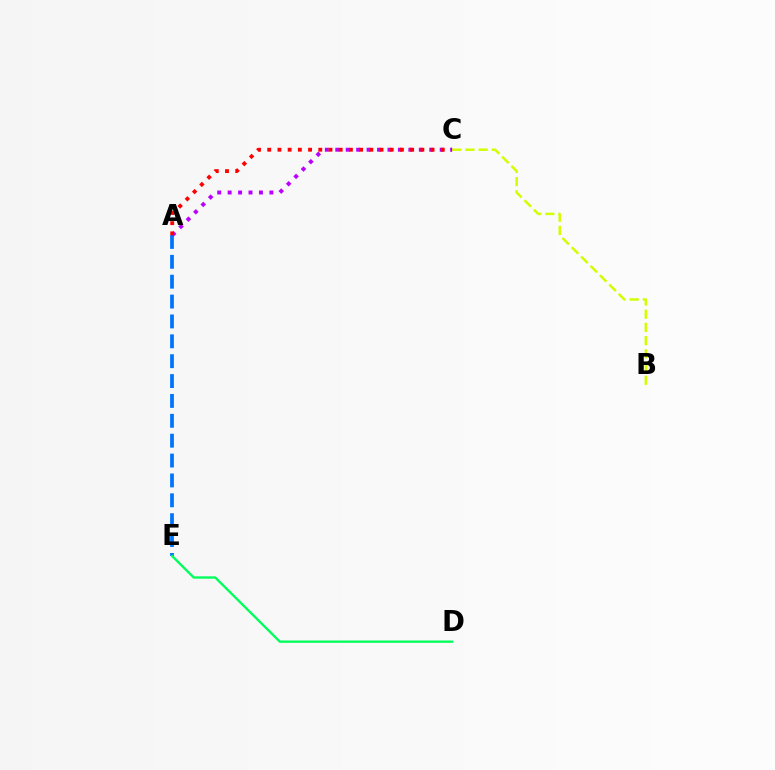{('B', 'C'): [{'color': '#d1ff00', 'line_style': 'dashed', 'thickness': 1.8}], ('A', 'C'): [{'color': '#b900ff', 'line_style': 'dotted', 'thickness': 2.84}, {'color': '#ff0000', 'line_style': 'dotted', 'thickness': 2.77}], ('A', 'E'): [{'color': '#0074ff', 'line_style': 'dashed', 'thickness': 2.7}], ('D', 'E'): [{'color': '#00ff5c', 'line_style': 'solid', 'thickness': 1.68}]}